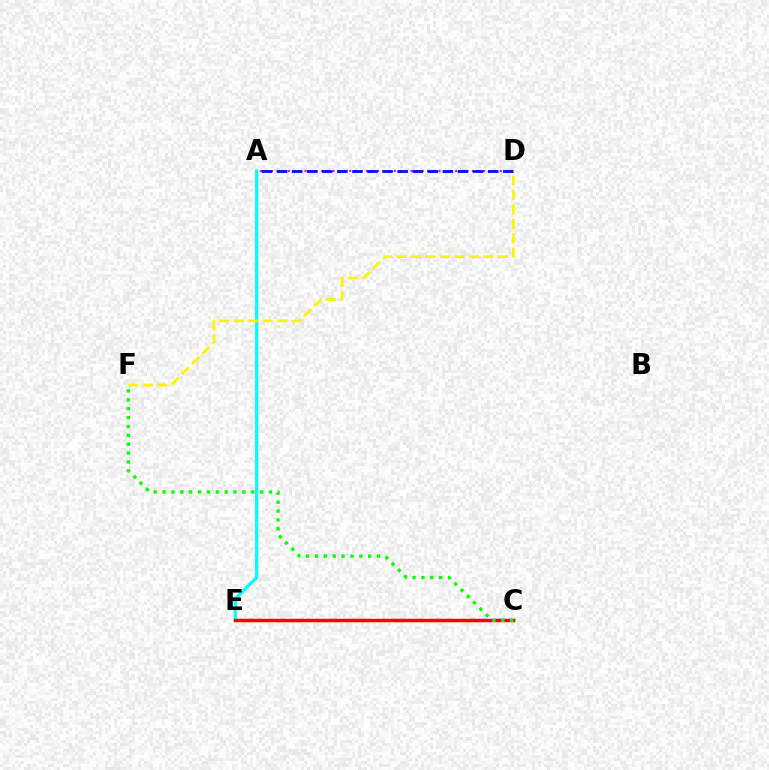{('A', 'D'): [{'color': '#ee00ff', 'line_style': 'dotted', 'thickness': 1.52}, {'color': '#0010ff', 'line_style': 'dashed', 'thickness': 2.05}], ('A', 'E'): [{'color': '#00fff6', 'line_style': 'solid', 'thickness': 2.32}], ('C', 'E'): [{'color': '#ff0000', 'line_style': 'solid', 'thickness': 2.5}], ('C', 'F'): [{'color': '#08ff00', 'line_style': 'dotted', 'thickness': 2.41}], ('D', 'F'): [{'color': '#fcf500', 'line_style': 'dashed', 'thickness': 1.96}]}